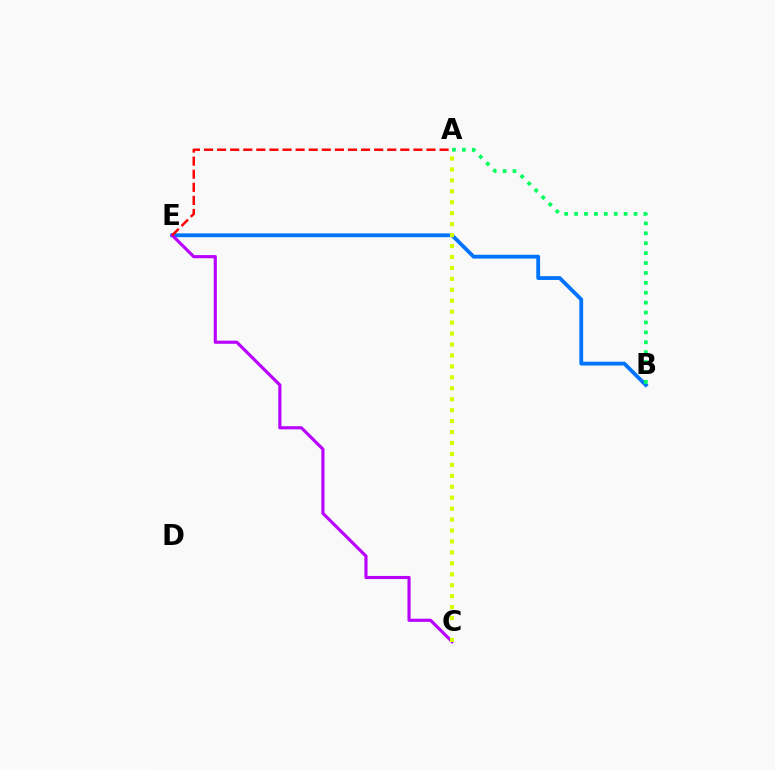{('B', 'E'): [{'color': '#0074ff', 'line_style': 'solid', 'thickness': 2.74}], ('A', 'B'): [{'color': '#00ff5c', 'line_style': 'dotted', 'thickness': 2.69}], ('C', 'E'): [{'color': '#b900ff', 'line_style': 'solid', 'thickness': 2.26}], ('A', 'E'): [{'color': '#ff0000', 'line_style': 'dashed', 'thickness': 1.78}], ('A', 'C'): [{'color': '#d1ff00', 'line_style': 'dotted', 'thickness': 2.97}]}